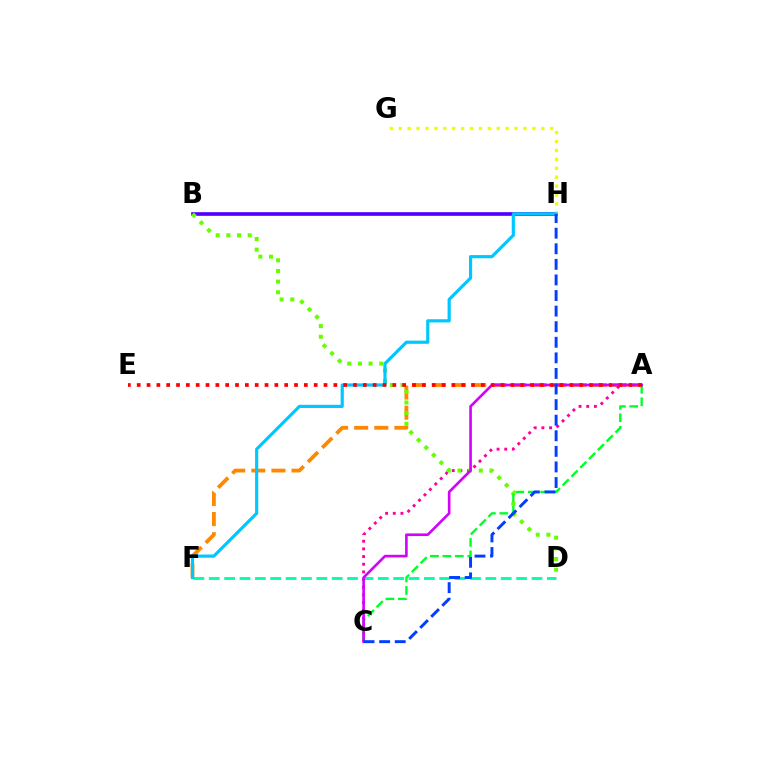{('B', 'H'): [{'color': '#4f00ff', 'line_style': 'solid', 'thickness': 2.63}], ('G', 'H'): [{'color': '#eeff00', 'line_style': 'dotted', 'thickness': 2.42}], ('A', 'F'): [{'color': '#ff8800', 'line_style': 'dashed', 'thickness': 2.73}], ('A', 'C'): [{'color': '#ff00a0', 'line_style': 'dotted', 'thickness': 2.08}, {'color': '#00ff27', 'line_style': 'dashed', 'thickness': 1.69}, {'color': '#d600ff', 'line_style': 'solid', 'thickness': 1.91}], ('B', 'D'): [{'color': '#66ff00', 'line_style': 'dotted', 'thickness': 2.9}], ('D', 'F'): [{'color': '#00ffaf', 'line_style': 'dashed', 'thickness': 2.09}], ('F', 'H'): [{'color': '#00c7ff', 'line_style': 'solid', 'thickness': 2.29}], ('A', 'E'): [{'color': '#ff0000', 'line_style': 'dotted', 'thickness': 2.67}], ('C', 'H'): [{'color': '#003fff', 'line_style': 'dashed', 'thickness': 2.12}]}